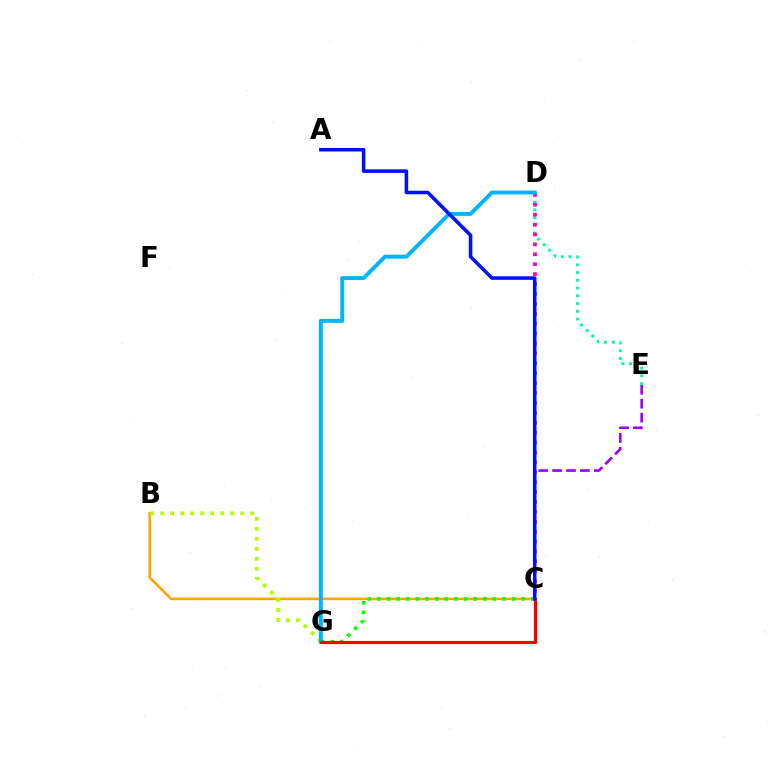{('D', 'E'): [{'color': '#00ff9d', 'line_style': 'dotted', 'thickness': 2.1}], ('B', 'C'): [{'color': '#ffa500', 'line_style': 'solid', 'thickness': 1.89}], ('C', 'G'): [{'color': '#08ff00', 'line_style': 'dotted', 'thickness': 2.61}, {'color': '#ff0000', 'line_style': 'solid', 'thickness': 2.29}], ('C', 'E'): [{'color': '#9b00ff', 'line_style': 'dashed', 'thickness': 1.89}], ('C', 'D'): [{'color': '#ff00bd', 'line_style': 'dotted', 'thickness': 2.69}], ('B', 'G'): [{'color': '#b3ff00', 'line_style': 'dotted', 'thickness': 2.72}], ('D', 'G'): [{'color': '#00b5ff', 'line_style': 'solid', 'thickness': 2.82}], ('A', 'C'): [{'color': '#0010ff', 'line_style': 'solid', 'thickness': 2.56}]}